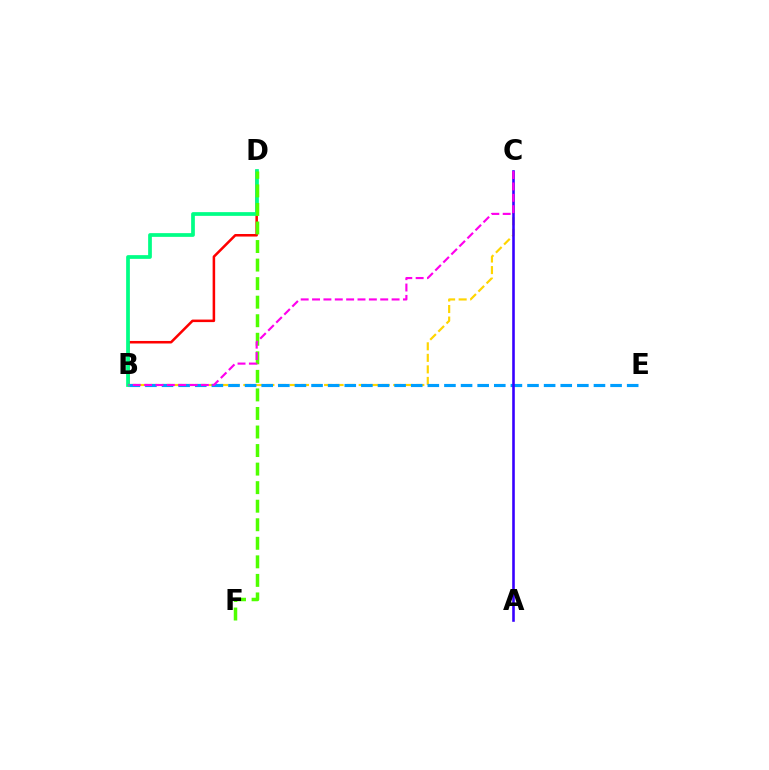{('B', 'D'): [{'color': '#ff0000', 'line_style': 'solid', 'thickness': 1.83}, {'color': '#00ff86', 'line_style': 'solid', 'thickness': 2.68}], ('B', 'C'): [{'color': '#ffd500', 'line_style': 'dashed', 'thickness': 1.57}, {'color': '#ff00ed', 'line_style': 'dashed', 'thickness': 1.54}], ('B', 'E'): [{'color': '#009eff', 'line_style': 'dashed', 'thickness': 2.26}], ('D', 'F'): [{'color': '#4fff00', 'line_style': 'dashed', 'thickness': 2.52}], ('A', 'C'): [{'color': '#3700ff', 'line_style': 'solid', 'thickness': 1.87}]}